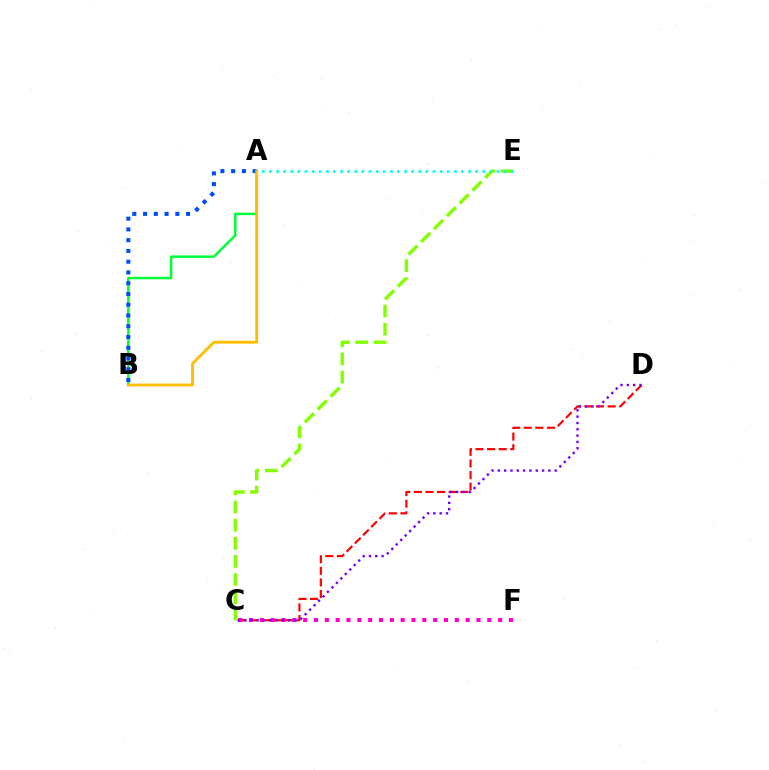{('A', 'B'): [{'color': '#00ff39', 'line_style': 'solid', 'thickness': 1.78}, {'color': '#004bff', 'line_style': 'dotted', 'thickness': 2.92}, {'color': '#ffbd00', 'line_style': 'solid', 'thickness': 2.04}], ('C', 'D'): [{'color': '#ff0000', 'line_style': 'dashed', 'thickness': 1.58}, {'color': '#7200ff', 'line_style': 'dotted', 'thickness': 1.72}], ('C', 'E'): [{'color': '#84ff00', 'line_style': 'dashed', 'thickness': 2.46}], ('C', 'F'): [{'color': '#ff00cf', 'line_style': 'dotted', 'thickness': 2.94}], ('A', 'E'): [{'color': '#00fff6', 'line_style': 'dotted', 'thickness': 1.93}]}